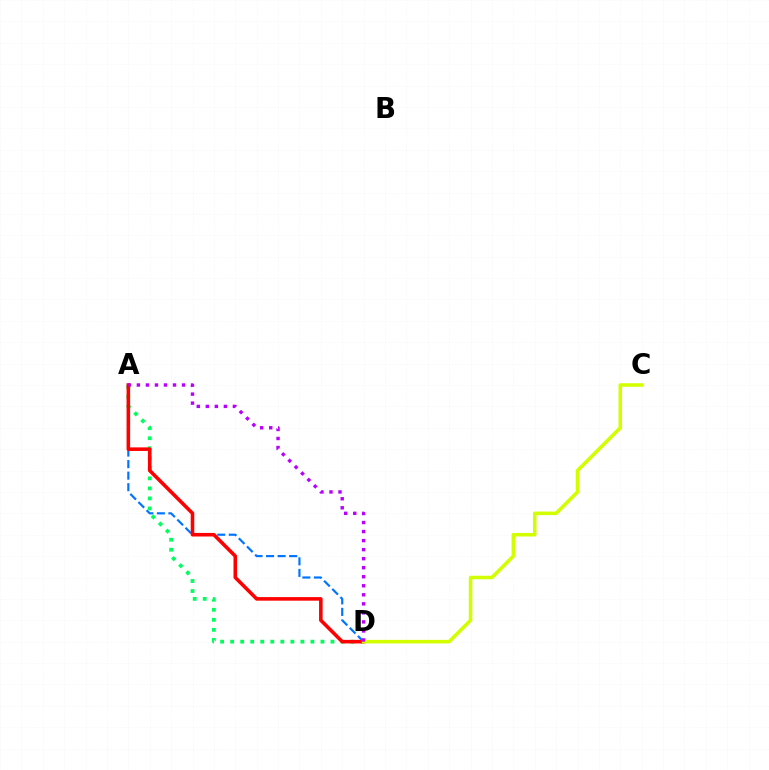{('A', 'D'): [{'color': '#0074ff', 'line_style': 'dashed', 'thickness': 1.57}, {'color': '#00ff5c', 'line_style': 'dotted', 'thickness': 2.73}, {'color': '#ff0000', 'line_style': 'solid', 'thickness': 2.57}, {'color': '#b900ff', 'line_style': 'dotted', 'thickness': 2.45}], ('C', 'D'): [{'color': '#d1ff00', 'line_style': 'solid', 'thickness': 2.56}]}